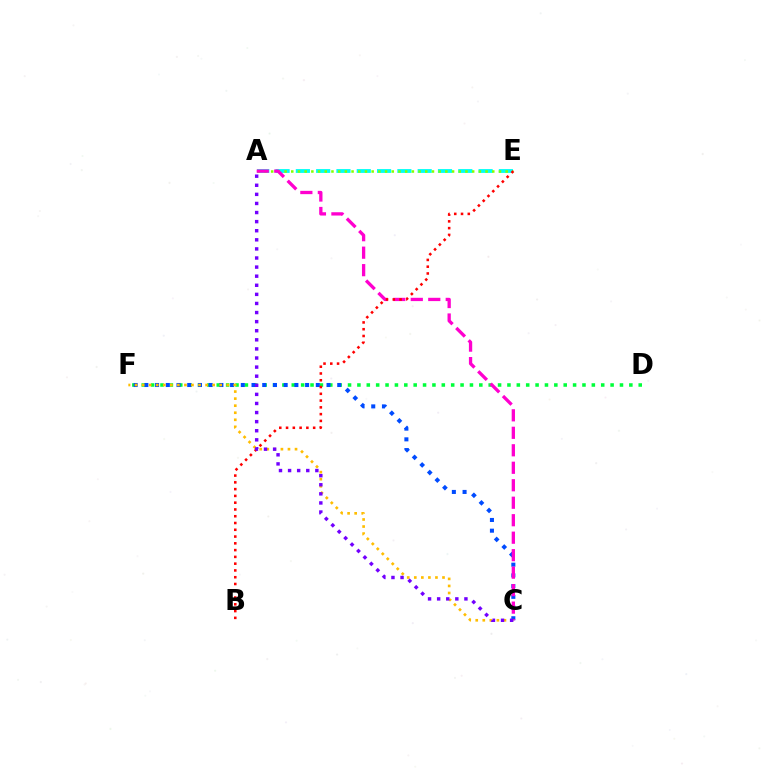{('A', 'E'): [{'color': '#00fff6', 'line_style': 'dashed', 'thickness': 2.76}, {'color': '#84ff00', 'line_style': 'dotted', 'thickness': 1.82}], ('D', 'F'): [{'color': '#00ff39', 'line_style': 'dotted', 'thickness': 2.55}], ('C', 'F'): [{'color': '#004bff', 'line_style': 'dotted', 'thickness': 2.91}, {'color': '#ffbd00', 'line_style': 'dotted', 'thickness': 1.92}], ('A', 'C'): [{'color': '#ff00cf', 'line_style': 'dashed', 'thickness': 2.38}, {'color': '#7200ff', 'line_style': 'dotted', 'thickness': 2.47}], ('B', 'E'): [{'color': '#ff0000', 'line_style': 'dotted', 'thickness': 1.84}]}